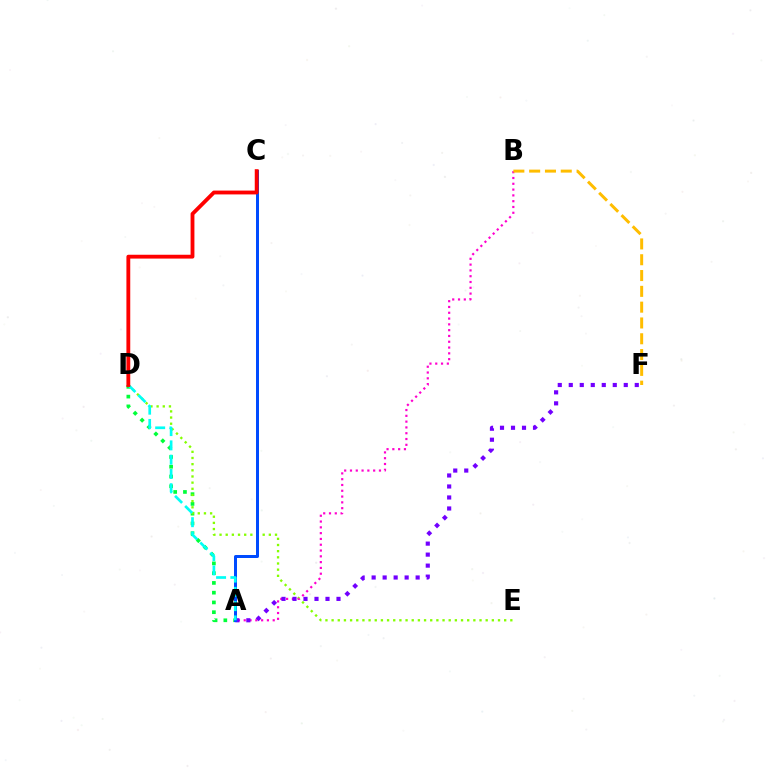{('A', 'D'): [{'color': '#00ff39', 'line_style': 'dotted', 'thickness': 2.65}, {'color': '#00fff6', 'line_style': 'dashed', 'thickness': 1.94}], ('D', 'E'): [{'color': '#84ff00', 'line_style': 'dotted', 'thickness': 1.67}], ('A', 'B'): [{'color': '#ff00cf', 'line_style': 'dotted', 'thickness': 1.57}], ('A', 'F'): [{'color': '#7200ff', 'line_style': 'dotted', 'thickness': 2.99}], ('A', 'C'): [{'color': '#004bff', 'line_style': 'solid', 'thickness': 2.15}], ('B', 'F'): [{'color': '#ffbd00', 'line_style': 'dashed', 'thickness': 2.15}], ('C', 'D'): [{'color': '#ff0000', 'line_style': 'solid', 'thickness': 2.76}]}